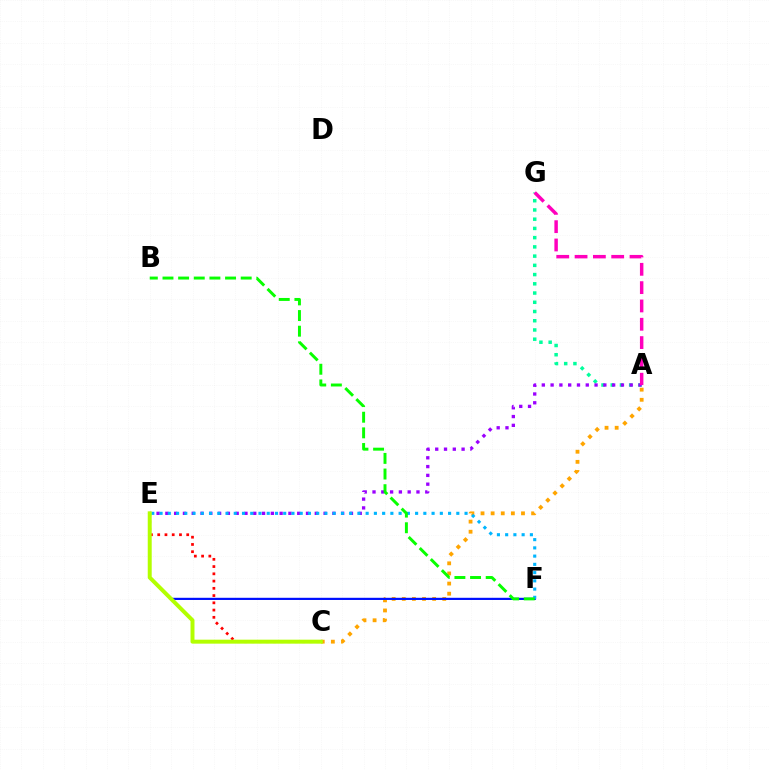{('C', 'E'): [{'color': '#ff0000', 'line_style': 'dotted', 'thickness': 1.97}, {'color': '#b3ff00', 'line_style': 'solid', 'thickness': 2.86}], ('A', 'C'): [{'color': '#ffa500', 'line_style': 'dotted', 'thickness': 2.75}], ('E', 'F'): [{'color': '#0010ff', 'line_style': 'solid', 'thickness': 1.58}, {'color': '#00b5ff', 'line_style': 'dotted', 'thickness': 2.24}], ('A', 'G'): [{'color': '#00ff9d', 'line_style': 'dotted', 'thickness': 2.51}, {'color': '#ff00bd', 'line_style': 'dashed', 'thickness': 2.49}], ('A', 'E'): [{'color': '#9b00ff', 'line_style': 'dotted', 'thickness': 2.39}], ('B', 'F'): [{'color': '#08ff00', 'line_style': 'dashed', 'thickness': 2.13}]}